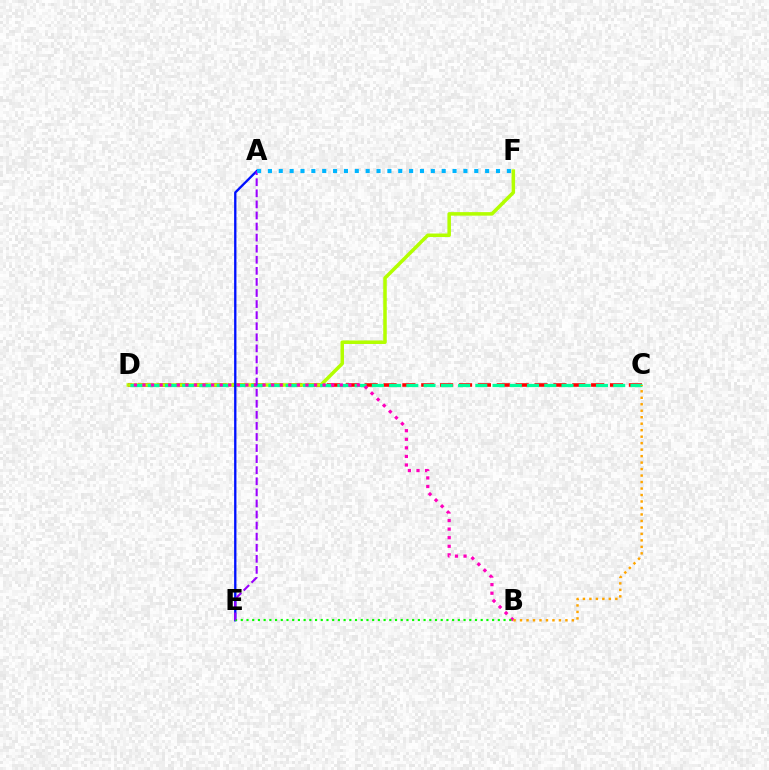{('C', 'D'): [{'color': '#ff0000', 'line_style': 'dashed', 'thickness': 2.56}, {'color': '#00ff9d', 'line_style': 'dashed', 'thickness': 2.34}], ('D', 'F'): [{'color': '#b3ff00', 'line_style': 'solid', 'thickness': 2.54}], ('A', 'E'): [{'color': '#0010ff', 'line_style': 'solid', 'thickness': 1.68}, {'color': '#9b00ff', 'line_style': 'dashed', 'thickness': 1.5}], ('B', 'D'): [{'color': '#ff00bd', 'line_style': 'dotted', 'thickness': 2.33}], ('B', 'C'): [{'color': '#ffa500', 'line_style': 'dotted', 'thickness': 1.76}], ('B', 'E'): [{'color': '#08ff00', 'line_style': 'dotted', 'thickness': 1.55}], ('A', 'F'): [{'color': '#00b5ff', 'line_style': 'dotted', 'thickness': 2.95}]}